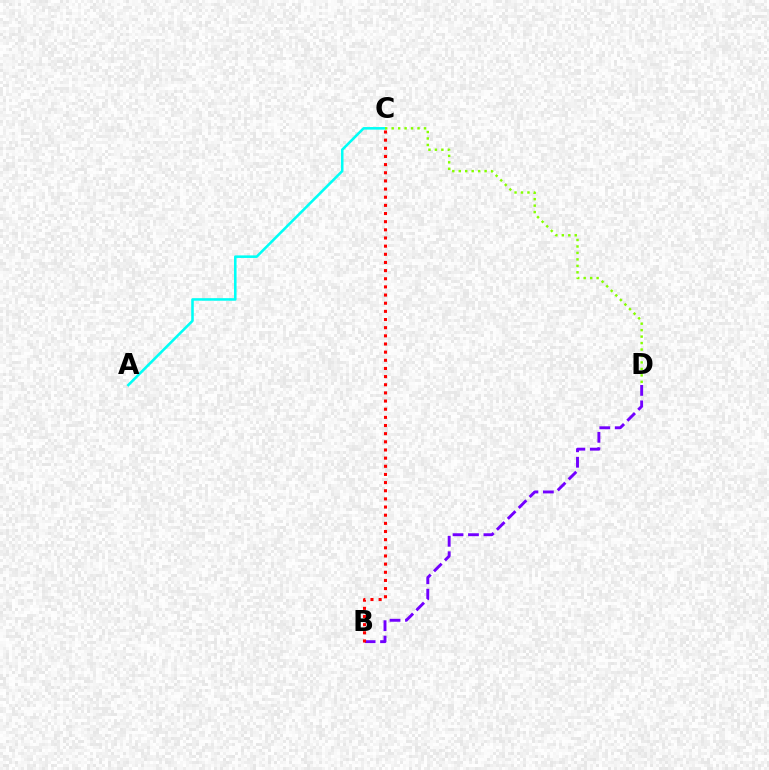{('B', 'D'): [{'color': '#7200ff', 'line_style': 'dashed', 'thickness': 2.1}], ('A', 'C'): [{'color': '#00fff6', 'line_style': 'solid', 'thickness': 1.85}], ('B', 'C'): [{'color': '#ff0000', 'line_style': 'dotted', 'thickness': 2.22}], ('C', 'D'): [{'color': '#84ff00', 'line_style': 'dotted', 'thickness': 1.76}]}